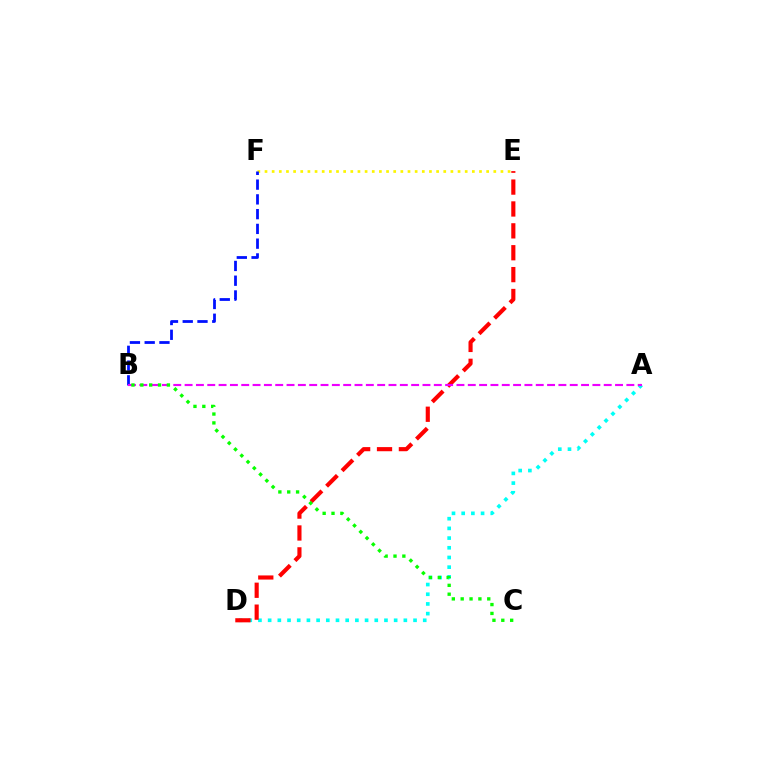{('E', 'F'): [{'color': '#fcf500', 'line_style': 'dotted', 'thickness': 1.94}], ('A', 'D'): [{'color': '#00fff6', 'line_style': 'dotted', 'thickness': 2.63}], ('B', 'F'): [{'color': '#0010ff', 'line_style': 'dashed', 'thickness': 2.01}], ('D', 'E'): [{'color': '#ff0000', 'line_style': 'dashed', 'thickness': 2.97}], ('A', 'B'): [{'color': '#ee00ff', 'line_style': 'dashed', 'thickness': 1.54}], ('B', 'C'): [{'color': '#08ff00', 'line_style': 'dotted', 'thickness': 2.41}]}